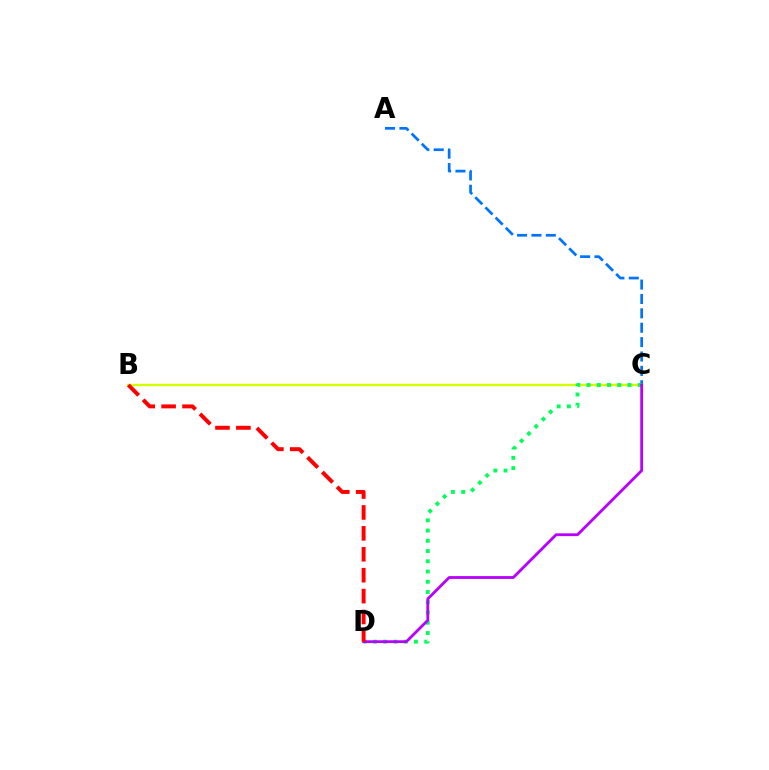{('A', 'C'): [{'color': '#0074ff', 'line_style': 'dashed', 'thickness': 1.95}], ('B', 'C'): [{'color': '#d1ff00', 'line_style': 'solid', 'thickness': 1.69}], ('C', 'D'): [{'color': '#00ff5c', 'line_style': 'dotted', 'thickness': 2.78}, {'color': '#b900ff', 'line_style': 'solid', 'thickness': 2.02}], ('B', 'D'): [{'color': '#ff0000', 'line_style': 'dashed', 'thickness': 2.84}]}